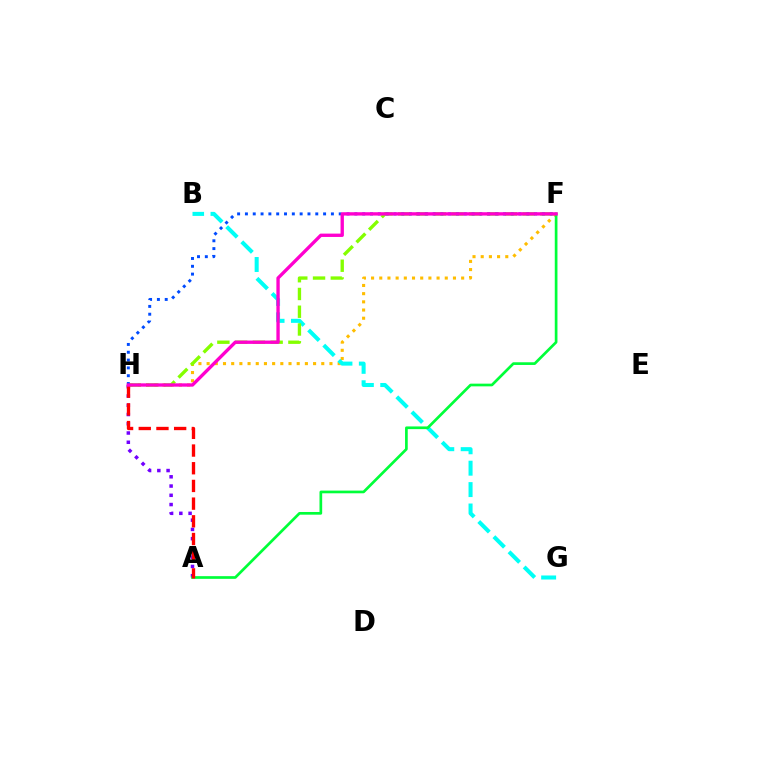{('F', 'H'): [{'color': '#ffbd00', 'line_style': 'dotted', 'thickness': 2.22}, {'color': '#84ff00', 'line_style': 'dashed', 'thickness': 2.41}, {'color': '#004bff', 'line_style': 'dotted', 'thickness': 2.12}, {'color': '#ff00cf', 'line_style': 'solid', 'thickness': 2.41}], ('B', 'G'): [{'color': '#00fff6', 'line_style': 'dashed', 'thickness': 2.91}], ('A', 'H'): [{'color': '#7200ff', 'line_style': 'dotted', 'thickness': 2.51}, {'color': '#ff0000', 'line_style': 'dashed', 'thickness': 2.4}], ('A', 'F'): [{'color': '#00ff39', 'line_style': 'solid', 'thickness': 1.94}]}